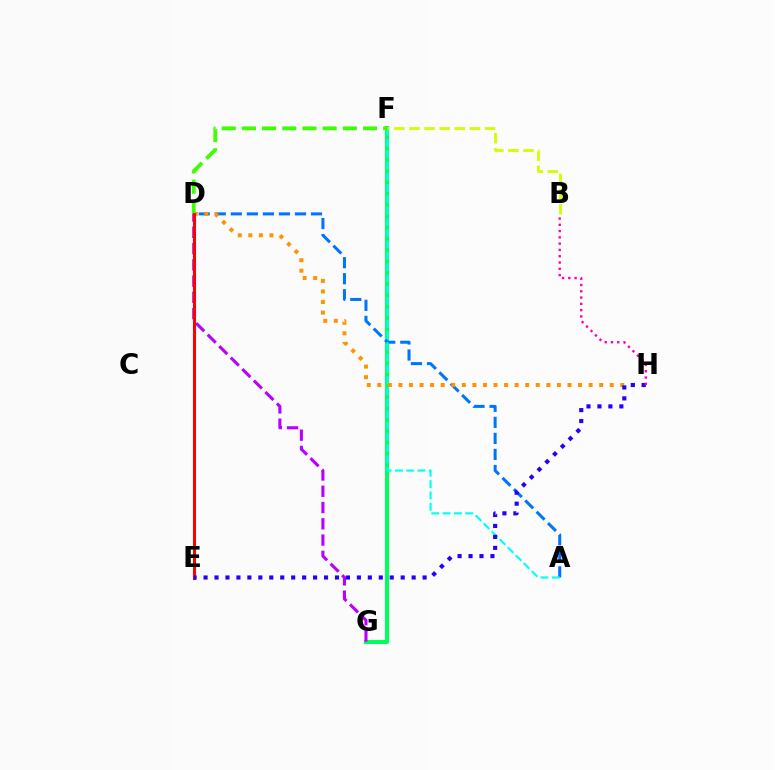{('F', 'G'): [{'color': '#00ff5c', 'line_style': 'solid', 'thickness': 2.93}], ('A', 'D'): [{'color': '#0074ff', 'line_style': 'dashed', 'thickness': 2.18}], ('A', 'F'): [{'color': '#00fff6', 'line_style': 'dashed', 'thickness': 1.54}], ('D', 'H'): [{'color': '#ff9400', 'line_style': 'dotted', 'thickness': 2.87}], ('D', 'F'): [{'color': '#3dff00', 'line_style': 'dashed', 'thickness': 2.74}], ('D', 'G'): [{'color': '#b900ff', 'line_style': 'dashed', 'thickness': 2.21}], ('D', 'E'): [{'color': '#ff0000', 'line_style': 'solid', 'thickness': 2.2}], ('E', 'H'): [{'color': '#2500ff', 'line_style': 'dotted', 'thickness': 2.98}], ('B', 'F'): [{'color': '#d1ff00', 'line_style': 'dashed', 'thickness': 2.05}], ('B', 'H'): [{'color': '#ff00ac', 'line_style': 'dotted', 'thickness': 1.71}]}